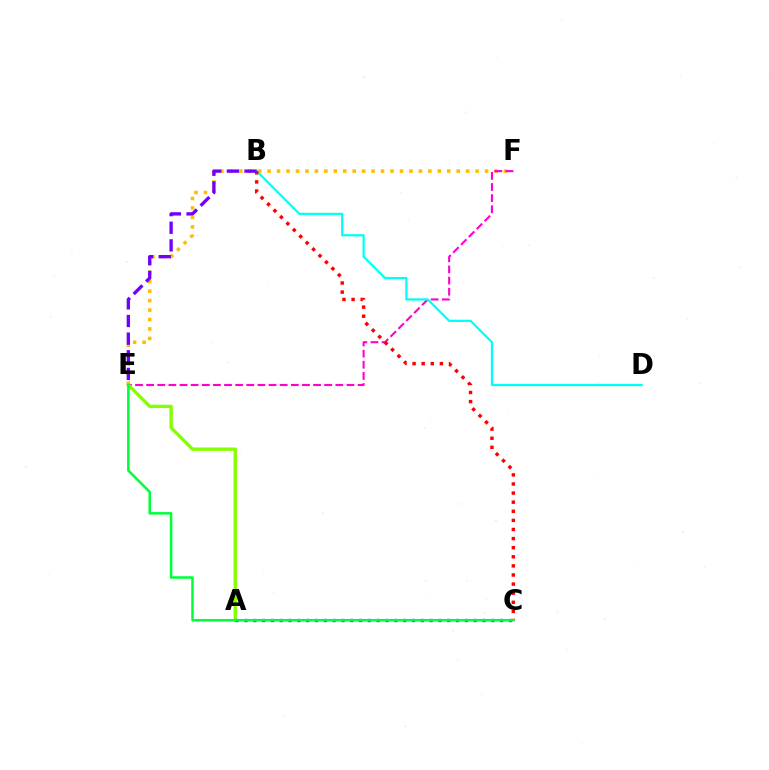{('E', 'F'): [{'color': '#ffbd00', 'line_style': 'dotted', 'thickness': 2.57}, {'color': '#ff00cf', 'line_style': 'dashed', 'thickness': 1.51}], ('B', 'D'): [{'color': '#00fff6', 'line_style': 'solid', 'thickness': 1.6}], ('A', 'E'): [{'color': '#84ff00', 'line_style': 'solid', 'thickness': 2.42}], ('B', 'C'): [{'color': '#ff0000', 'line_style': 'dotted', 'thickness': 2.47}], ('B', 'E'): [{'color': '#7200ff', 'line_style': 'dashed', 'thickness': 2.4}], ('A', 'C'): [{'color': '#004bff', 'line_style': 'dotted', 'thickness': 2.4}], ('C', 'E'): [{'color': '#00ff39', 'line_style': 'solid', 'thickness': 1.82}]}